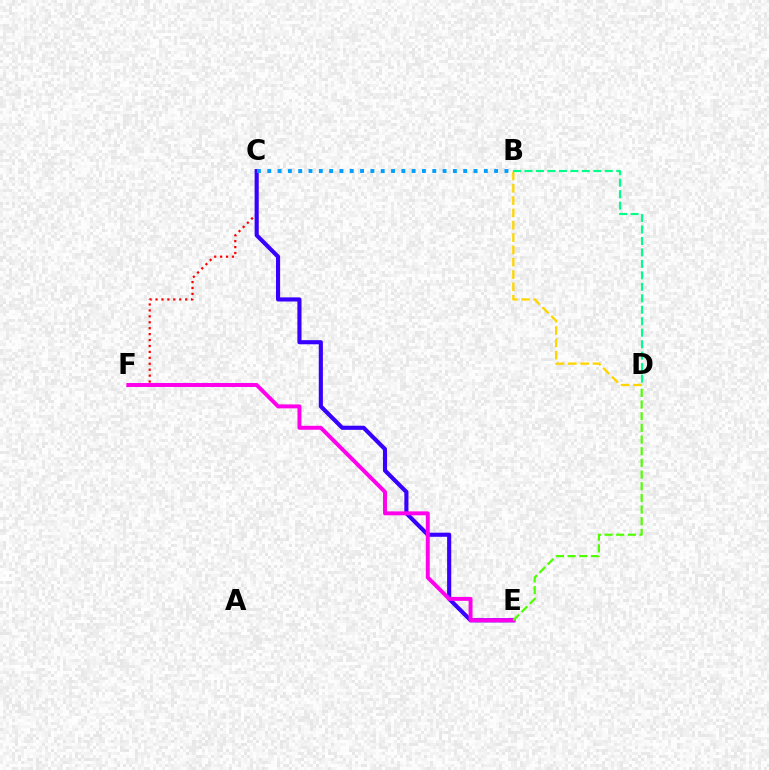{('C', 'F'): [{'color': '#ff0000', 'line_style': 'dotted', 'thickness': 1.61}], ('C', 'E'): [{'color': '#3700ff', 'line_style': 'solid', 'thickness': 2.97}], ('B', 'D'): [{'color': '#ffd500', 'line_style': 'dashed', 'thickness': 1.67}, {'color': '#00ff86', 'line_style': 'dashed', 'thickness': 1.56}], ('E', 'F'): [{'color': '#ff00ed', 'line_style': 'solid', 'thickness': 2.84}], ('D', 'E'): [{'color': '#4fff00', 'line_style': 'dashed', 'thickness': 1.58}], ('B', 'C'): [{'color': '#009eff', 'line_style': 'dotted', 'thickness': 2.8}]}